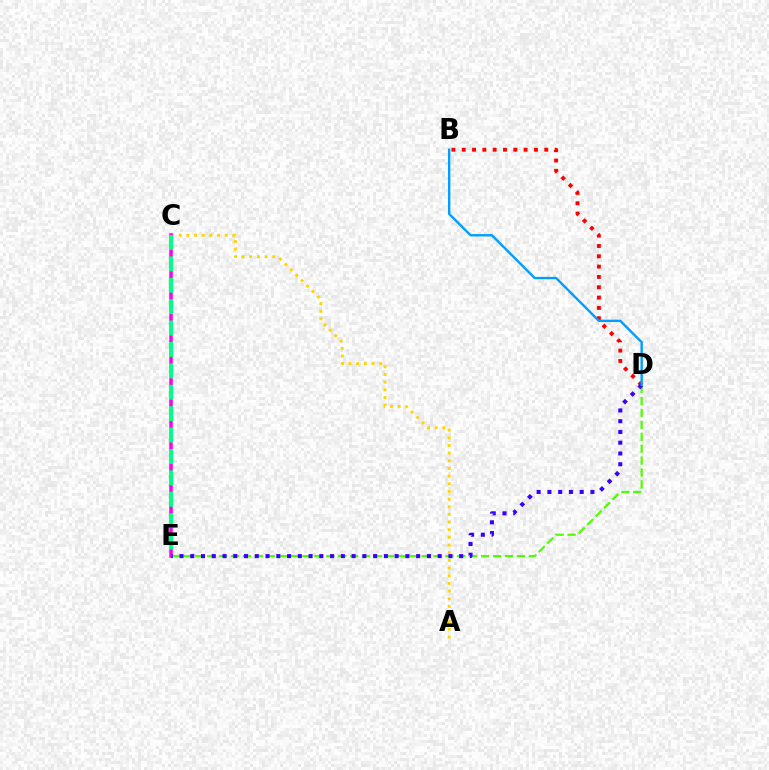{('A', 'C'): [{'color': '#ffd500', 'line_style': 'dotted', 'thickness': 2.08}], ('C', 'E'): [{'color': '#ff00ed', 'line_style': 'solid', 'thickness': 2.53}, {'color': '#00ff86', 'line_style': 'dashed', 'thickness': 2.91}], ('D', 'E'): [{'color': '#4fff00', 'line_style': 'dashed', 'thickness': 1.62}, {'color': '#3700ff', 'line_style': 'dotted', 'thickness': 2.92}], ('B', 'D'): [{'color': '#ff0000', 'line_style': 'dotted', 'thickness': 2.8}, {'color': '#009eff', 'line_style': 'solid', 'thickness': 1.72}]}